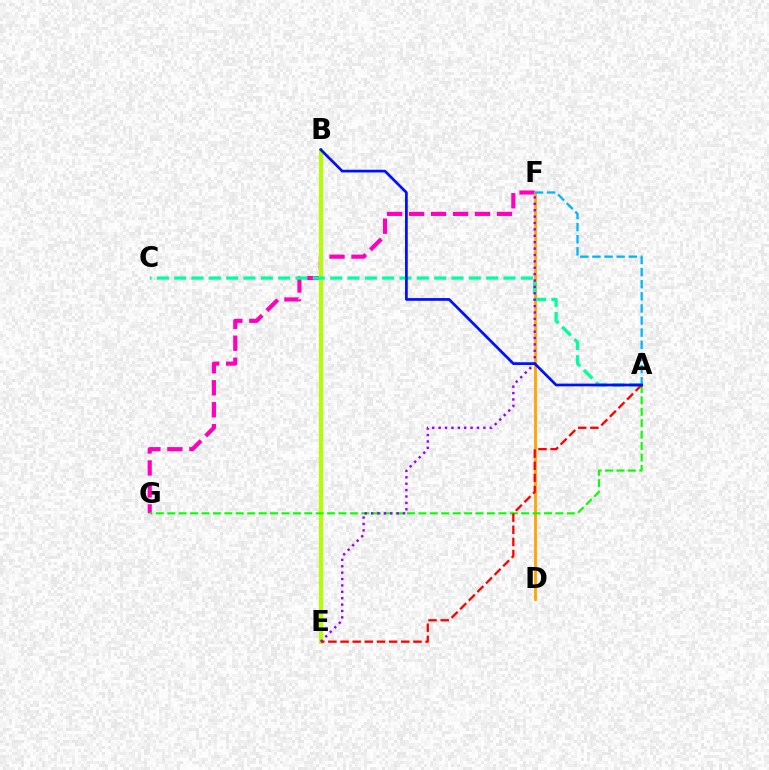{('F', 'G'): [{'color': '#ff00bd', 'line_style': 'dashed', 'thickness': 2.98}], ('D', 'F'): [{'color': '#ffa500', 'line_style': 'solid', 'thickness': 2.04}], ('B', 'E'): [{'color': '#b3ff00', 'line_style': 'solid', 'thickness': 2.91}], ('A', 'G'): [{'color': '#08ff00', 'line_style': 'dashed', 'thickness': 1.55}], ('A', 'C'): [{'color': '#00ff9d', 'line_style': 'dashed', 'thickness': 2.35}], ('A', 'E'): [{'color': '#ff0000', 'line_style': 'dashed', 'thickness': 1.65}], ('E', 'F'): [{'color': '#9b00ff', 'line_style': 'dotted', 'thickness': 1.74}], ('A', 'F'): [{'color': '#00b5ff', 'line_style': 'dashed', 'thickness': 1.65}], ('A', 'B'): [{'color': '#0010ff', 'line_style': 'solid', 'thickness': 1.96}]}